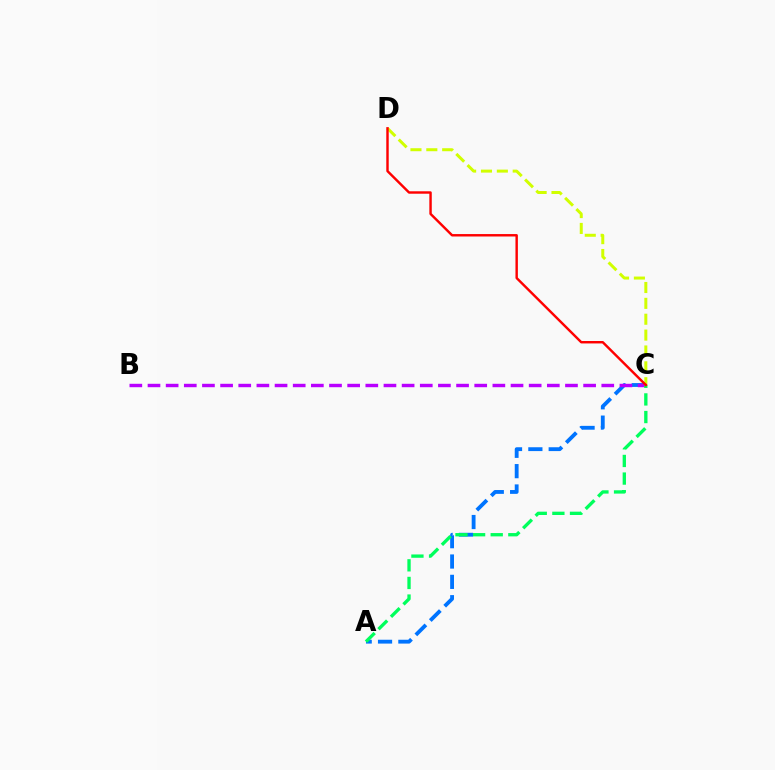{('A', 'C'): [{'color': '#0074ff', 'line_style': 'dashed', 'thickness': 2.76}, {'color': '#00ff5c', 'line_style': 'dashed', 'thickness': 2.39}], ('C', 'D'): [{'color': '#d1ff00', 'line_style': 'dashed', 'thickness': 2.16}, {'color': '#ff0000', 'line_style': 'solid', 'thickness': 1.75}], ('B', 'C'): [{'color': '#b900ff', 'line_style': 'dashed', 'thickness': 2.47}]}